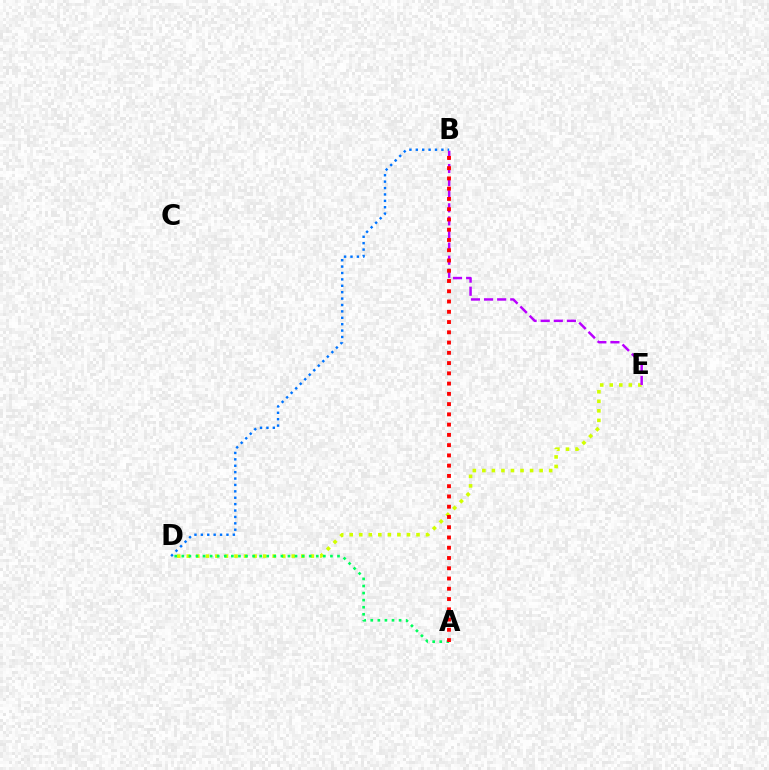{('D', 'E'): [{'color': '#d1ff00', 'line_style': 'dotted', 'thickness': 2.59}], ('A', 'D'): [{'color': '#00ff5c', 'line_style': 'dotted', 'thickness': 1.92}], ('B', 'D'): [{'color': '#0074ff', 'line_style': 'dotted', 'thickness': 1.74}], ('B', 'E'): [{'color': '#b900ff', 'line_style': 'dashed', 'thickness': 1.78}], ('A', 'B'): [{'color': '#ff0000', 'line_style': 'dotted', 'thickness': 2.79}]}